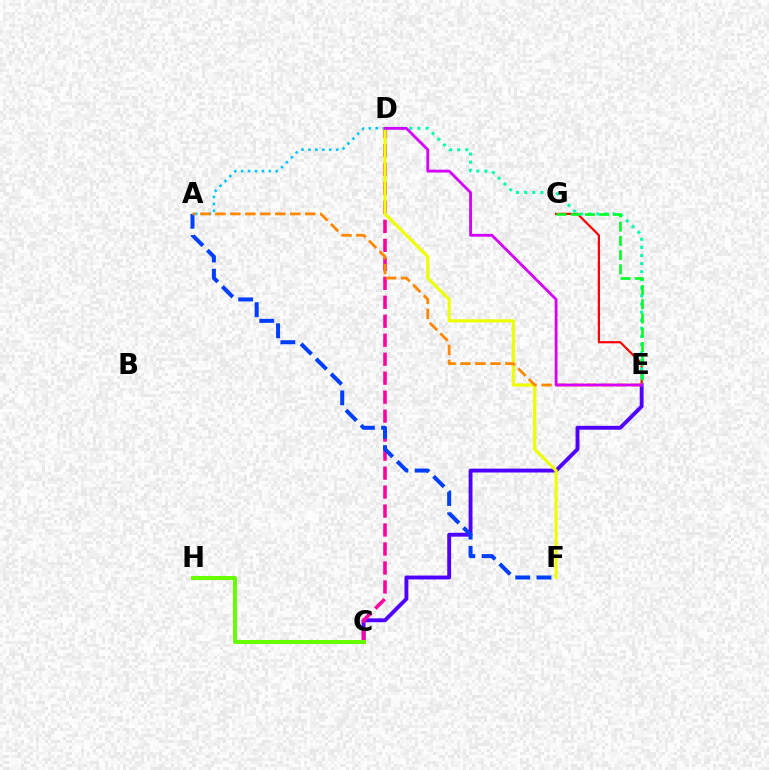{('A', 'D'): [{'color': '#00c7ff', 'line_style': 'dotted', 'thickness': 1.88}], ('C', 'E'): [{'color': '#4f00ff', 'line_style': 'solid', 'thickness': 2.79}], ('C', 'D'): [{'color': '#ff00a0', 'line_style': 'dashed', 'thickness': 2.58}], ('E', 'G'): [{'color': '#ff0000', 'line_style': 'solid', 'thickness': 1.6}, {'color': '#00ff27', 'line_style': 'dashed', 'thickness': 1.93}], ('C', 'H'): [{'color': '#66ff00', 'line_style': 'solid', 'thickness': 2.85}], ('D', 'F'): [{'color': '#eeff00', 'line_style': 'solid', 'thickness': 2.25}], ('D', 'E'): [{'color': '#00ffaf', 'line_style': 'dotted', 'thickness': 2.2}, {'color': '#d600ff', 'line_style': 'solid', 'thickness': 2.03}], ('A', 'F'): [{'color': '#003fff', 'line_style': 'dashed', 'thickness': 2.89}], ('A', 'E'): [{'color': '#ff8800', 'line_style': 'dashed', 'thickness': 2.04}]}